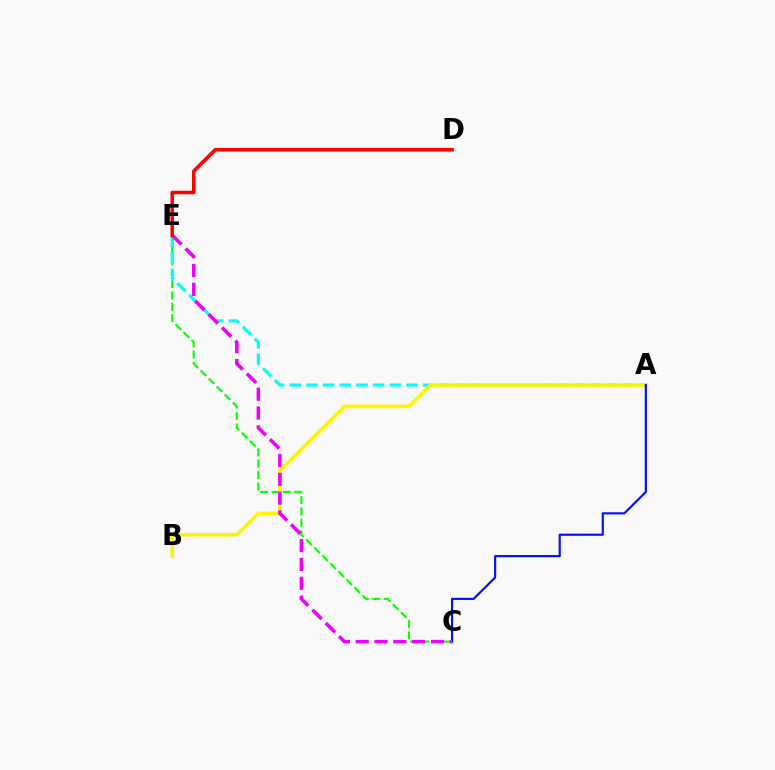{('C', 'E'): [{'color': '#08ff00', 'line_style': 'dashed', 'thickness': 1.54}, {'color': '#ee00ff', 'line_style': 'dashed', 'thickness': 2.56}], ('A', 'E'): [{'color': '#00fff6', 'line_style': 'dashed', 'thickness': 2.26}], ('A', 'B'): [{'color': '#fcf500', 'line_style': 'solid', 'thickness': 2.59}], ('A', 'C'): [{'color': '#0010ff', 'line_style': 'solid', 'thickness': 1.56}], ('D', 'E'): [{'color': '#ff0000', 'line_style': 'solid', 'thickness': 2.53}]}